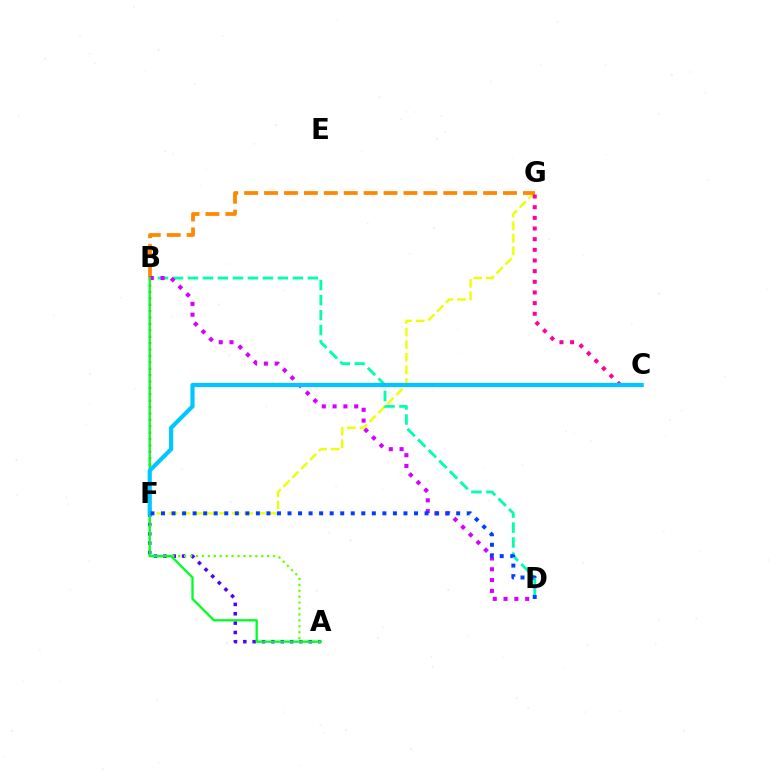{('A', 'F'): [{'color': '#4f00ff', 'line_style': 'dotted', 'thickness': 2.54}, {'color': '#66ff00', 'line_style': 'dotted', 'thickness': 1.61}], ('F', 'G'): [{'color': '#eeff00', 'line_style': 'dashed', 'thickness': 1.71}], ('B', 'D'): [{'color': '#00ffaf', 'line_style': 'dashed', 'thickness': 2.04}, {'color': '#d600ff', 'line_style': 'dotted', 'thickness': 2.94}], ('B', 'G'): [{'color': '#ff8800', 'line_style': 'dashed', 'thickness': 2.71}], ('B', 'F'): [{'color': '#ff0000', 'line_style': 'dotted', 'thickness': 1.74}], ('C', 'G'): [{'color': '#ff00a0', 'line_style': 'dotted', 'thickness': 2.9}], ('A', 'B'): [{'color': '#00ff27', 'line_style': 'solid', 'thickness': 1.66}], ('C', 'F'): [{'color': '#00c7ff', 'line_style': 'solid', 'thickness': 2.99}], ('D', 'F'): [{'color': '#003fff', 'line_style': 'dotted', 'thickness': 2.86}]}